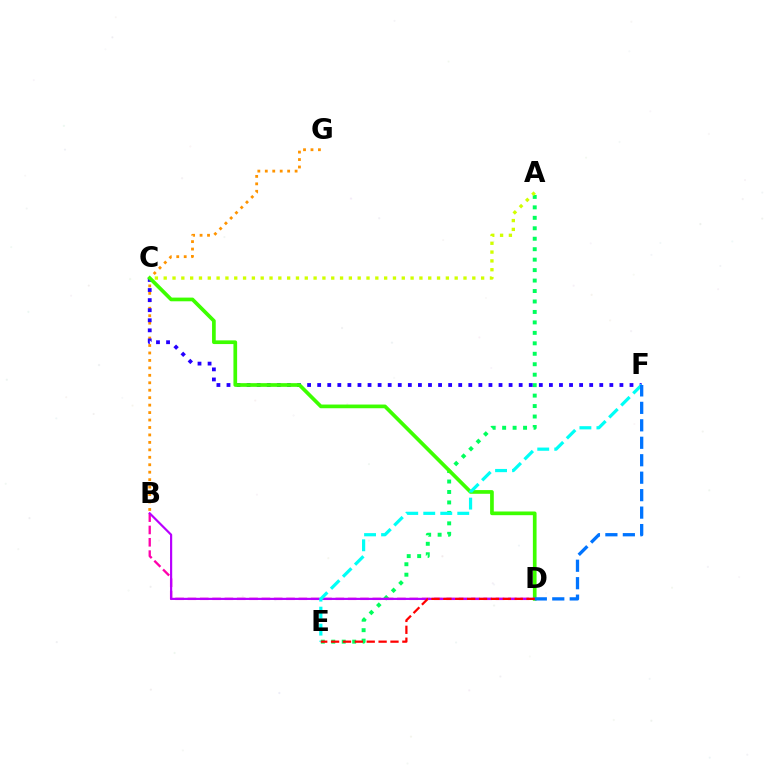{('A', 'E'): [{'color': '#00ff5c', 'line_style': 'dotted', 'thickness': 2.84}], ('A', 'C'): [{'color': '#d1ff00', 'line_style': 'dotted', 'thickness': 2.4}], ('B', 'G'): [{'color': '#ff9400', 'line_style': 'dotted', 'thickness': 2.02}], ('C', 'F'): [{'color': '#2500ff', 'line_style': 'dotted', 'thickness': 2.74}], ('C', 'D'): [{'color': '#3dff00', 'line_style': 'solid', 'thickness': 2.66}], ('B', 'D'): [{'color': '#ff00ac', 'line_style': 'dashed', 'thickness': 1.67}, {'color': '#b900ff', 'line_style': 'solid', 'thickness': 1.57}], ('E', 'F'): [{'color': '#00fff6', 'line_style': 'dashed', 'thickness': 2.31}], ('D', 'F'): [{'color': '#0074ff', 'line_style': 'dashed', 'thickness': 2.37}], ('D', 'E'): [{'color': '#ff0000', 'line_style': 'dashed', 'thickness': 1.61}]}